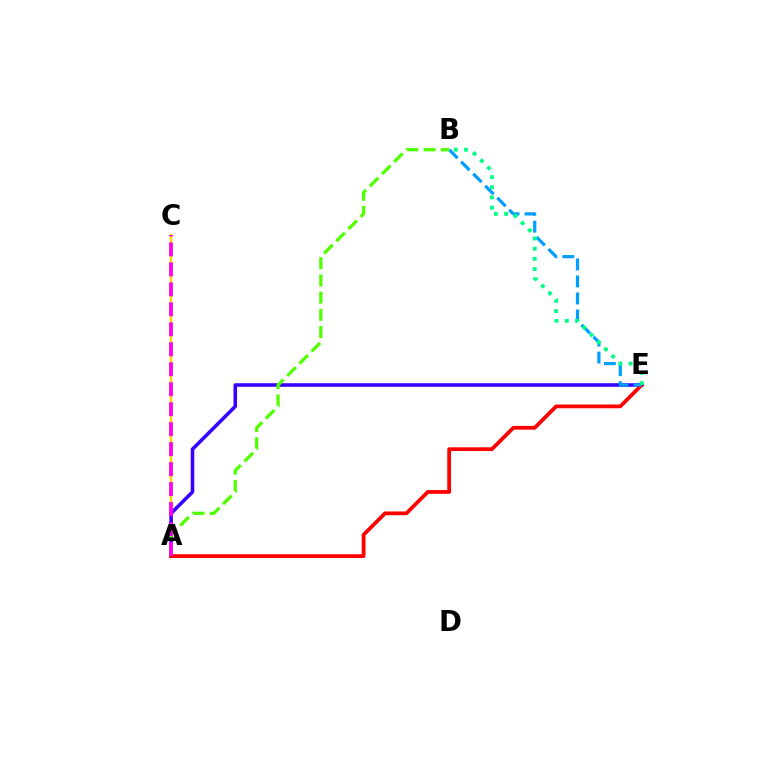{('A', 'C'): [{'color': '#ffd500', 'line_style': 'solid', 'thickness': 1.78}, {'color': '#ff00ed', 'line_style': 'dashed', 'thickness': 2.71}], ('A', 'E'): [{'color': '#3700ff', 'line_style': 'solid', 'thickness': 2.57}, {'color': '#ff0000', 'line_style': 'solid', 'thickness': 2.71}], ('B', 'E'): [{'color': '#009eff', 'line_style': 'dashed', 'thickness': 2.31}, {'color': '#00ff86', 'line_style': 'dotted', 'thickness': 2.77}], ('A', 'B'): [{'color': '#4fff00', 'line_style': 'dashed', 'thickness': 2.34}]}